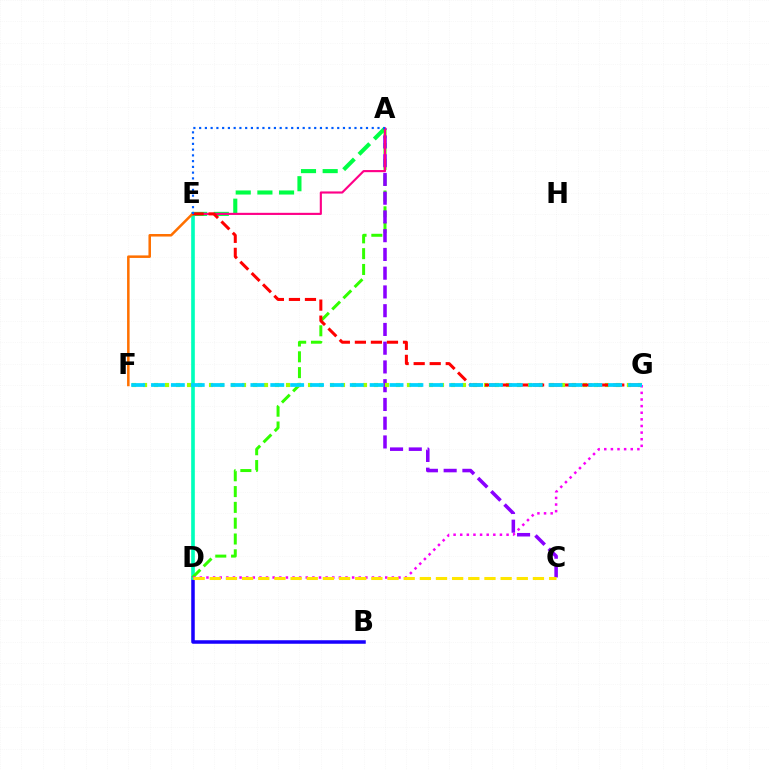{('A', 'E'): [{'color': '#00ff45', 'line_style': 'dashed', 'thickness': 2.94}, {'color': '#ff0088', 'line_style': 'solid', 'thickness': 1.54}, {'color': '#005dff', 'line_style': 'dotted', 'thickness': 1.56}], ('B', 'D'): [{'color': '#1900ff', 'line_style': 'solid', 'thickness': 2.53}], ('D', 'E'): [{'color': '#00ffbb', 'line_style': 'solid', 'thickness': 2.63}], ('A', 'D'): [{'color': '#31ff00', 'line_style': 'dashed', 'thickness': 2.15}], ('A', 'C'): [{'color': '#8a00ff', 'line_style': 'dashed', 'thickness': 2.55}], ('F', 'G'): [{'color': '#a2ff00', 'line_style': 'dotted', 'thickness': 2.99}, {'color': '#00d3ff', 'line_style': 'dashed', 'thickness': 2.7}], ('D', 'G'): [{'color': '#fa00f9', 'line_style': 'dotted', 'thickness': 1.8}], ('E', 'F'): [{'color': '#ff7000', 'line_style': 'solid', 'thickness': 1.82}], ('C', 'D'): [{'color': '#ffe600', 'line_style': 'dashed', 'thickness': 2.19}], ('E', 'G'): [{'color': '#ff0000', 'line_style': 'dashed', 'thickness': 2.18}]}